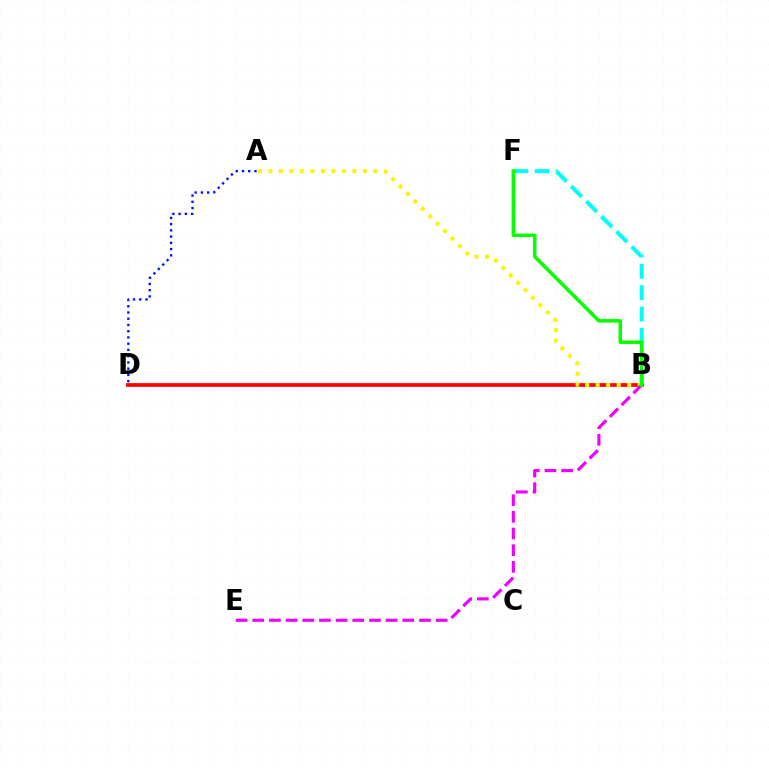{('B', 'F'): [{'color': '#00fff6', 'line_style': 'dashed', 'thickness': 2.9}, {'color': '#08ff00', 'line_style': 'solid', 'thickness': 2.53}], ('B', 'D'): [{'color': '#ff0000', 'line_style': 'solid', 'thickness': 2.69}], ('A', 'B'): [{'color': '#fcf500', 'line_style': 'dotted', 'thickness': 2.85}], ('A', 'D'): [{'color': '#0010ff', 'line_style': 'dotted', 'thickness': 1.7}], ('B', 'E'): [{'color': '#ee00ff', 'line_style': 'dashed', 'thickness': 2.27}]}